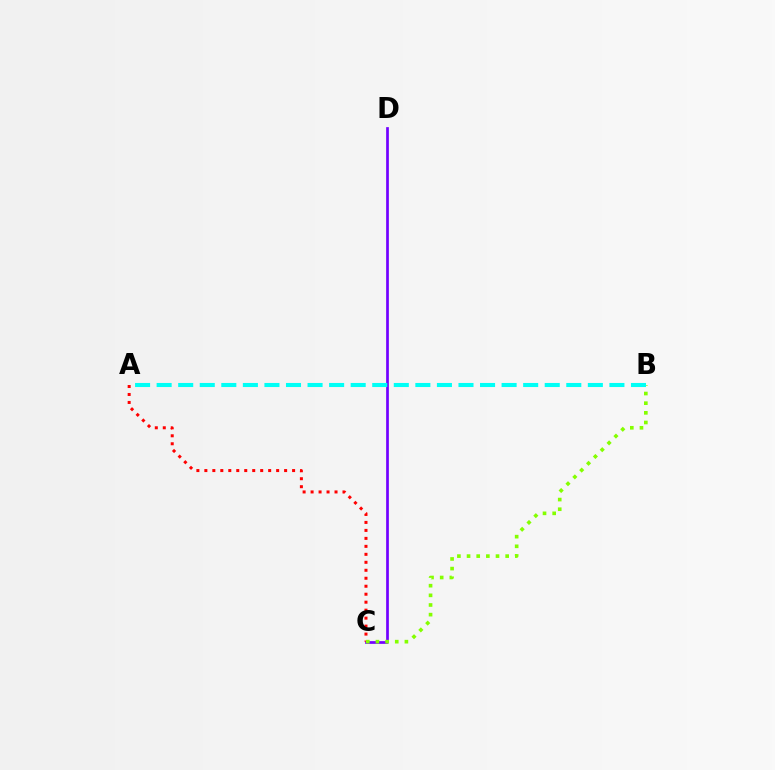{('C', 'D'): [{'color': '#7200ff', 'line_style': 'solid', 'thickness': 1.95}], ('A', 'C'): [{'color': '#ff0000', 'line_style': 'dotted', 'thickness': 2.17}], ('B', 'C'): [{'color': '#84ff00', 'line_style': 'dotted', 'thickness': 2.62}], ('A', 'B'): [{'color': '#00fff6', 'line_style': 'dashed', 'thickness': 2.93}]}